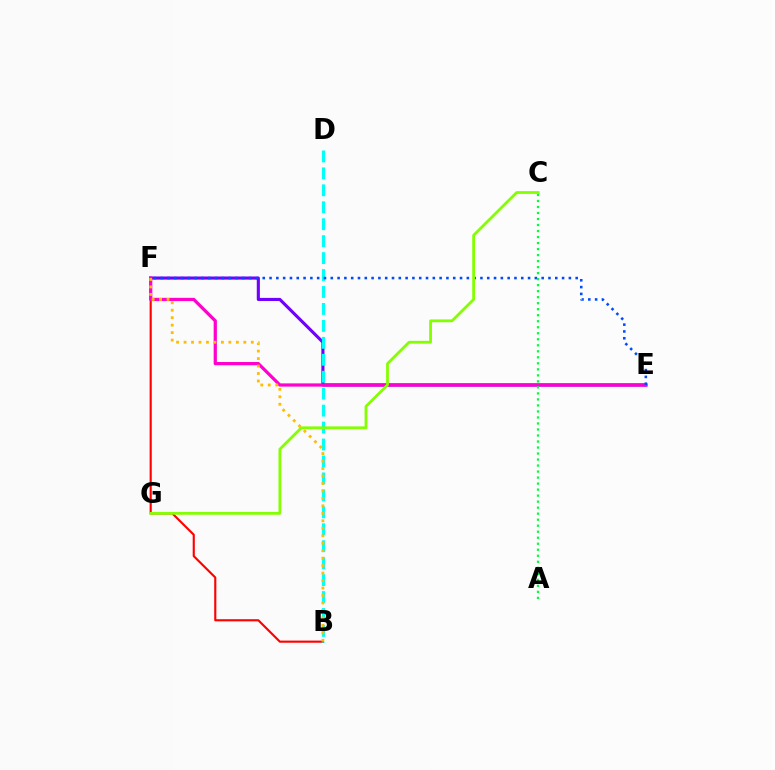{('E', 'F'): [{'color': '#7200ff', 'line_style': 'solid', 'thickness': 2.24}, {'color': '#ff00cf', 'line_style': 'solid', 'thickness': 2.32}, {'color': '#004bff', 'line_style': 'dotted', 'thickness': 1.85}], ('B', 'F'): [{'color': '#ff0000', 'line_style': 'solid', 'thickness': 1.53}, {'color': '#ffbd00', 'line_style': 'dotted', 'thickness': 2.03}], ('B', 'D'): [{'color': '#00fff6', 'line_style': 'dashed', 'thickness': 2.3}], ('A', 'C'): [{'color': '#00ff39', 'line_style': 'dotted', 'thickness': 1.63}], ('C', 'G'): [{'color': '#84ff00', 'line_style': 'solid', 'thickness': 2.0}]}